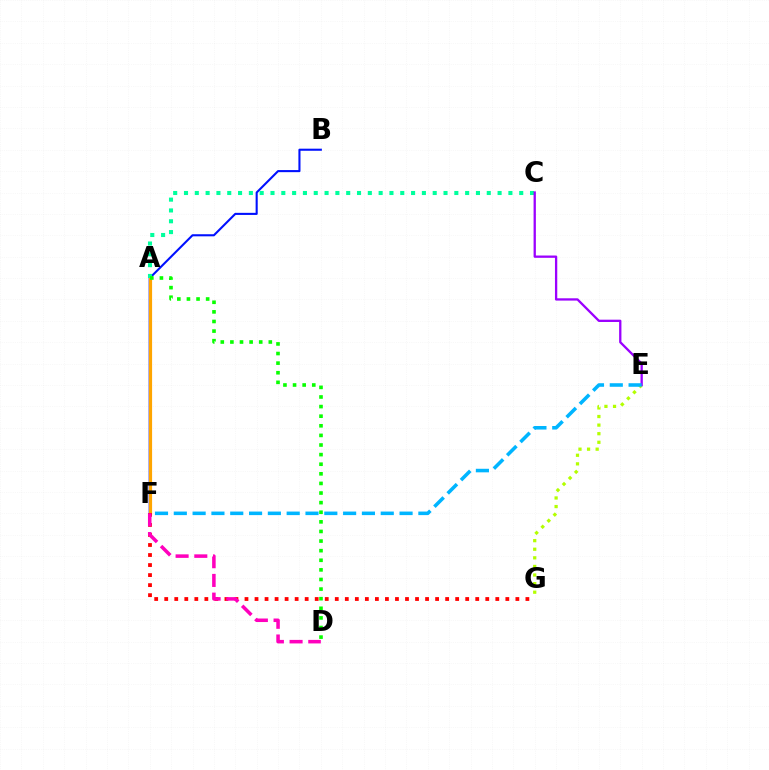{('B', 'F'): [{'color': '#0010ff', 'line_style': 'solid', 'thickness': 1.5}], ('A', 'F'): [{'color': '#ffa500', 'line_style': 'solid', 'thickness': 2.29}], ('A', 'C'): [{'color': '#00ff9d', 'line_style': 'dotted', 'thickness': 2.94}], ('F', 'G'): [{'color': '#ff0000', 'line_style': 'dotted', 'thickness': 2.73}], ('D', 'F'): [{'color': '#ff00bd', 'line_style': 'dashed', 'thickness': 2.54}], ('E', 'G'): [{'color': '#b3ff00', 'line_style': 'dotted', 'thickness': 2.33}], ('C', 'E'): [{'color': '#9b00ff', 'line_style': 'solid', 'thickness': 1.66}], ('E', 'F'): [{'color': '#00b5ff', 'line_style': 'dashed', 'thickness': 2.56}], ('A', 'D'): [{'color': '#08ff00', 'line_style': 'dotted', 'thickness': 2.61}]}